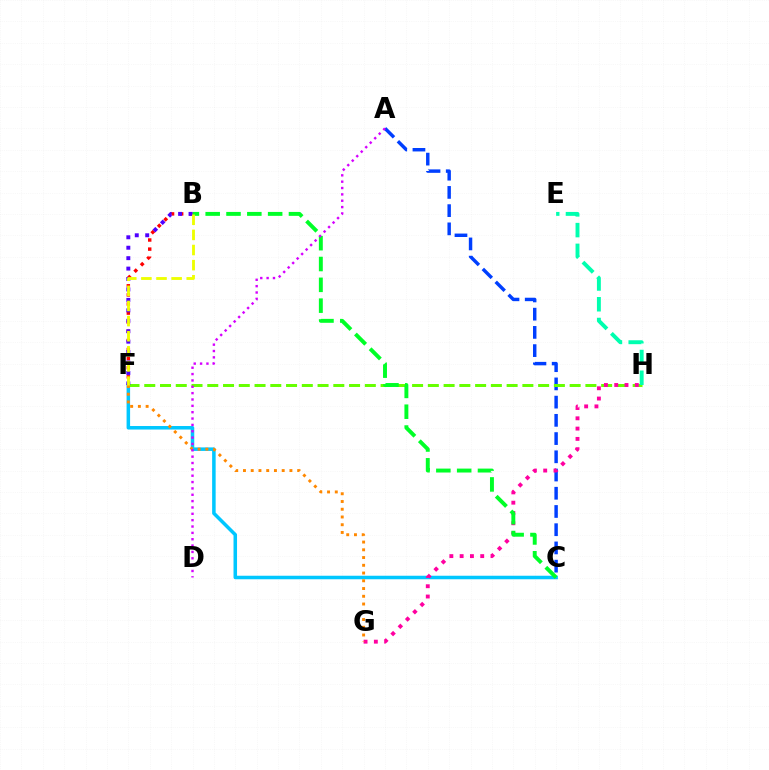{('C', 'F'): [{'color': '#00c7ff', 'line_style': 'solid', 'thickness': 2.54}], ('A', 'C'): [{'color': '#003fff', 'line_style': 'dashed', 'thickness': 2.48}], ('F', 'H'): [{'color': '#66ff00', 'line_style': 'dashed', 'thickness': 2.14}], ('G', 'H'): [{'color': '#ff00a0', 'line_style': 'dotted', 'thickness': 2.8}], ('F', 'G'): [{'color': '#ff8800', 'line_style': 'dotted', 'thickness': 2.1}], ('B', 'F'): [{'color': '#ff0000', 'line_style': 'dotted', 'thickness': 2.47}, {'color': '#4f00ff', 'line_style': 'dotted', 'thickness': 2.84}, {'color': '#eeff00', 'line_style': 'dashed', 'thickness': 2.05}], ('B', 'C'): [{'color': '#00ff27', 'line_style': 'dashed', 'thickness': 2.83}], ('E', 'H'): [{'color': '#00ffaf', 'line_style': 'dashed', 'thickness': 2.82}], ('A', 'D'): [{'color': '#d600ff', 'line_style': 'dotted', 'thickness': 1.73}]}